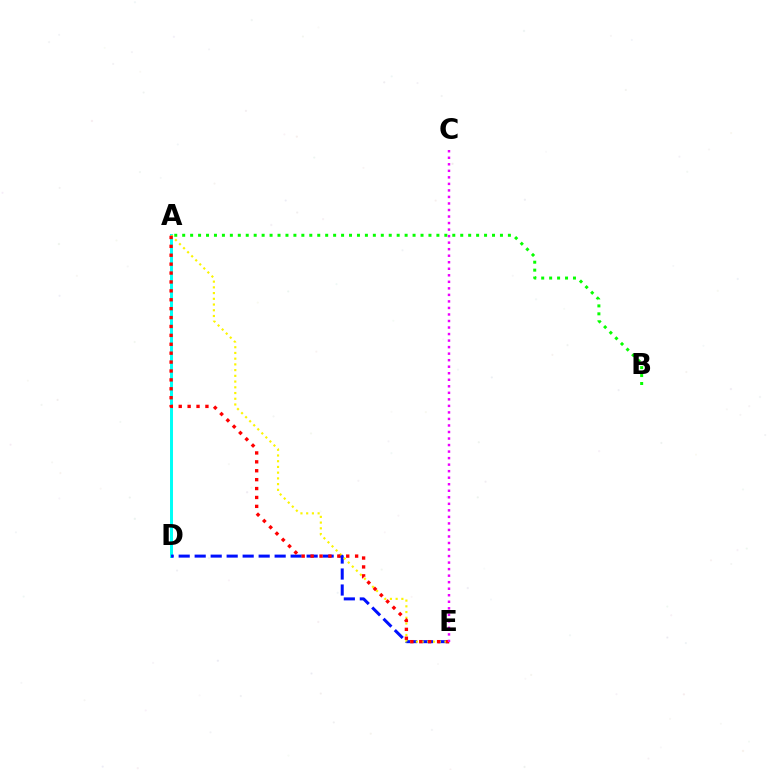{('A', 'D'): [{'color': '#00fff6', 'line_style': 'solid', 'thickness': 2.14}], ('D', 'E'): [{'color': '#0010ff', 'line_style': 'dashed', 'thickness': 2.17}], ('A', 'E'): [{'color': '#fcf500', 'line_style': 'dotted', 'thickness': 1.56}, {'color': '#ff0000', 'line_style': 'dotted', 'thickness': 2.42}], ('A', 'B'): [{'color': '#08ff00', 'line_style': 'dotted', 'thickness': 2.16}], ('C', 'E'): [{'color': '#ee00ff', 'line_style': 'dotted', 'thickness': 1.77}]}